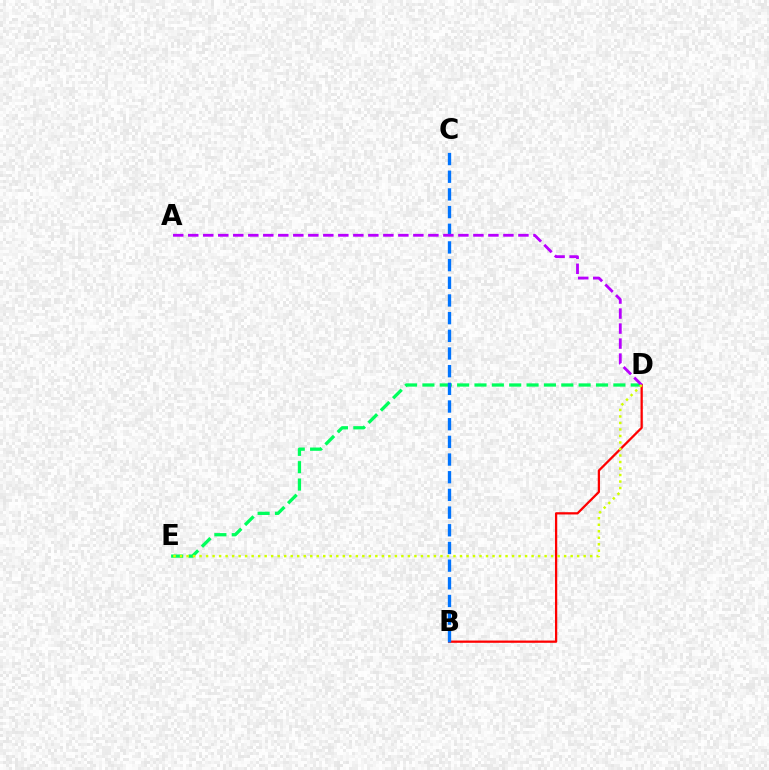{('B', 'D'): [{'color': '#ff0000', 'line_style': 'solid', 'thickness': 1.63}], ('D', 'E'): [{'color': '#00ff5c', 'line_style': 'dashed', 'thickness': 2.36}, {'color': '#d1ff00', 'line_style': 'dotted', 'thickness': 1.77}], ('B', 'C'): [{'color': '#0074ff', 'line_style': 'dashed', 'thickness': 2.4}], ('A', 'D'): [{'color': '#b900ff', 'line_style': 'dashed', 'thickness': 2.04}]}